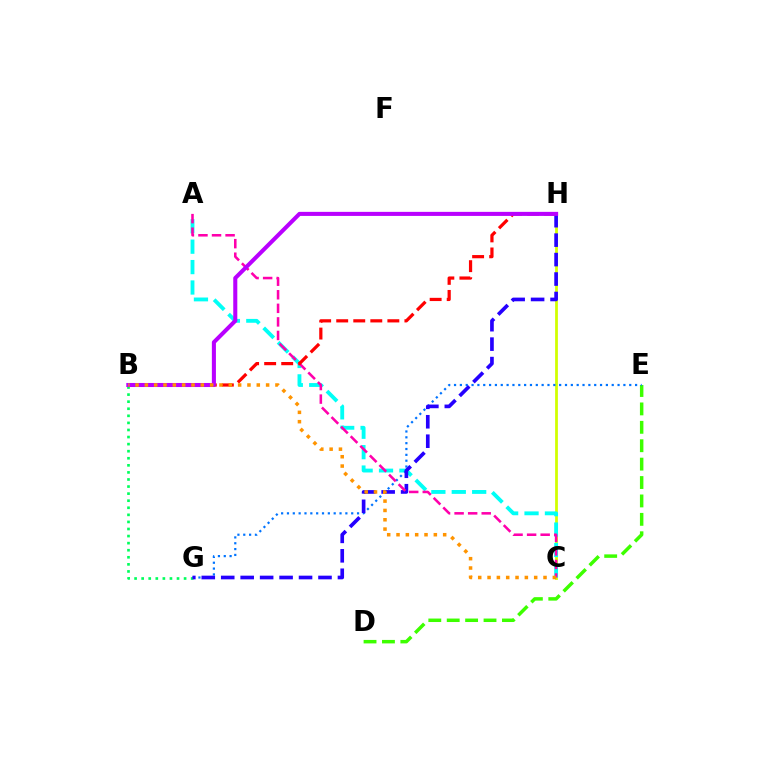{('B', 'G'): [{'color': '#00ff5c', 'line_style': 'dotted', 'thickness': 1.92}], ('C', 'H'): [{'color': '#d1ff00', 'line_style': 'solid', 'thickness': 1.99}], ('D', 'E'): [{'color': '#3dff00', 'line_style': 'dashed', 'thickness': 2.5}], ('A', 'C'): [{'color': '#00fff6', 'line_style': 'dashed', 'thickness': 2.77}, {'color': '#ff00ac', 'line_style': 'dashed', 'thickness': 1.84}], ('E', 'G'): [{'color': '#0074ff', 'line_style': 'dotted', 'thickness': 1.59}], ('G', 'H'): [{'color': '#2500ff', 'line_style': 'dashed', 'thickness': 2.64}], ('B', 'H'): [{'color': '#ff0000', 'line_style': 'dashed', 'thickness': 2.32}, {'color': '#b900ff', 'line_style': 'solid', 'thickness': 2.92}], ('B', 'C'): [{'color': '#ff9400', 'line_style': 'dotted', 'thickness': 2.53}]}